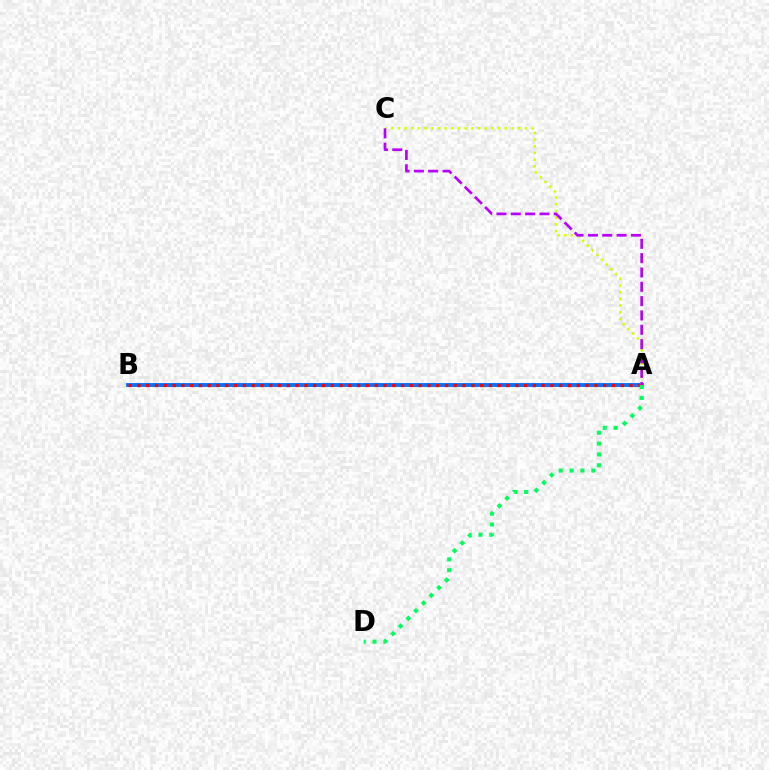{('A', 'B'): [{'color': '#0074ff', 'line_style': 'solid', 'thickness': 2.79}, {'color': '#ff0000', 'line_style': 'dotted', 'thickness': 2.39}], ('A', 'C'): [{'color': '#d1ff00', 'line_style': 'dotted', 'thickness': 1.82}, {'color': '#b900ff', 'line_style': 'dashed', 'thickness': 1.95}], ('A', 'D'): [{'color': '#00ff5c', 'line_style': 'dotted', 'thickness': 2.95}]}